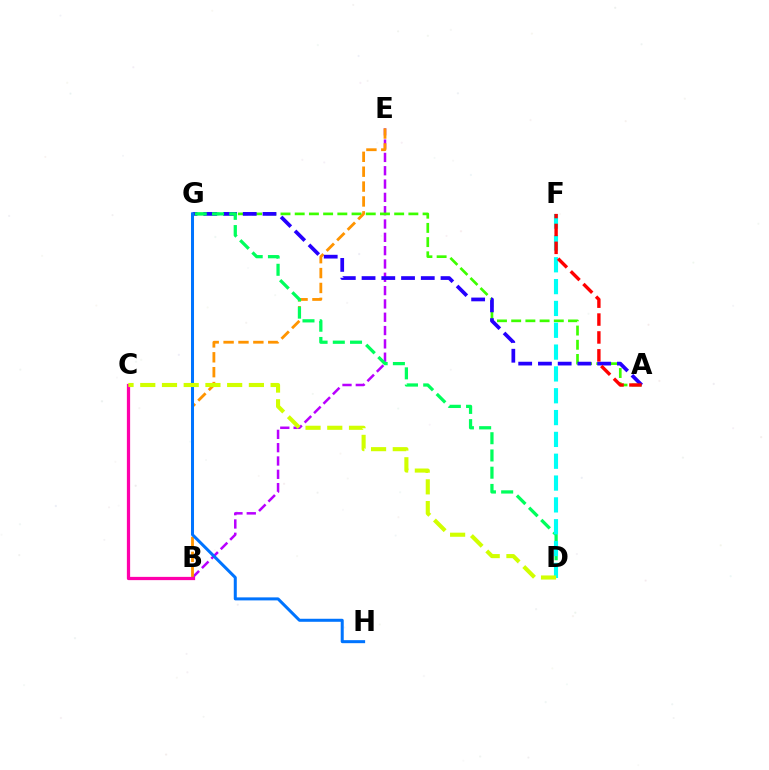{('B', 'E'): [{'color': '#b900ff', 'line_style': 'dashed', 'thickness': 1.81}, {'color': '#ff9400', 'line_style': 'dashed', 'thickness': 2.02}], ('A', 'G'): [{'color': '#3dff00', 'line_style': 'dashed', 'thickness': 1.93}, {'color': '#2500ff', 'line_style': 'dashed', 'thickness': 2.68}], ('G', 'H'): [{'color': '#0074ff', 'line_style': 'solid', 'thickness': 2.17}], ('D', 'G'): [{'color': '#00ff5c', 'line_style': 'dashed', 'thickness': 2.34}], ('B', 'C'): [{'color': '#ff00ac', 'line_style': 'solid', 'thickness': 2.34}], ('D', 'F'): [{'color': '#00fff6', 'line_style': 'dashed', 'thickness': 2.97}], ('C', 'D'): [{'color': '#d1ff00', 'line_style': 'dashed', 'thickness': 2.95}], ('A', 'F'): [{'color': '#ff0000', 'line_style': 'dashed', 'thickness': 2.43}]}